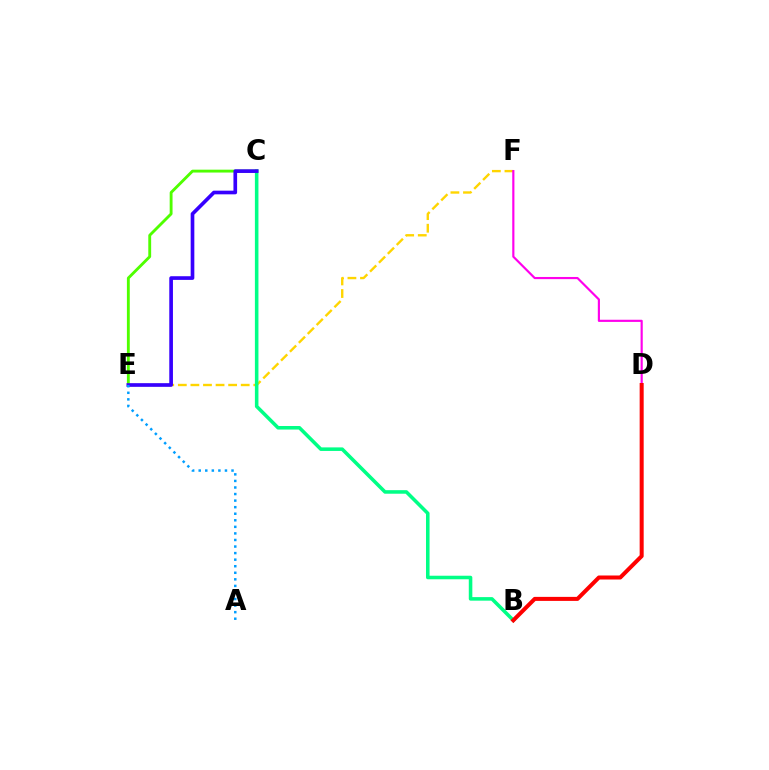{('E', 'F'): [{'color': '#ffd500', 'line_style': 'dashed', 'thickness': 1.71}], ('B', 'C'): [{'color': '#00ff86', 'line_style': 'solid', 'thickness': 2.56}], ('C', 'E'): [{'color': '#4fff00', 'line_style': 'solid', 'thickness': 2.06}, {'color': '#3700ff', 'line_style': 'solid', 'thickness': 2.64}], ('D', 'F'): [{'color': '#ff00ed', 'line_style': 'solid', 'thickness': 1.56}], ('A', 'E'): [{'color': '#009eff', 'line_style': 'dotted', 'thickness': 1.78}], ('B', 'D'): [{'color': '#ff0000', 'line_style': 'solid', 'thickness': 2.89}]}